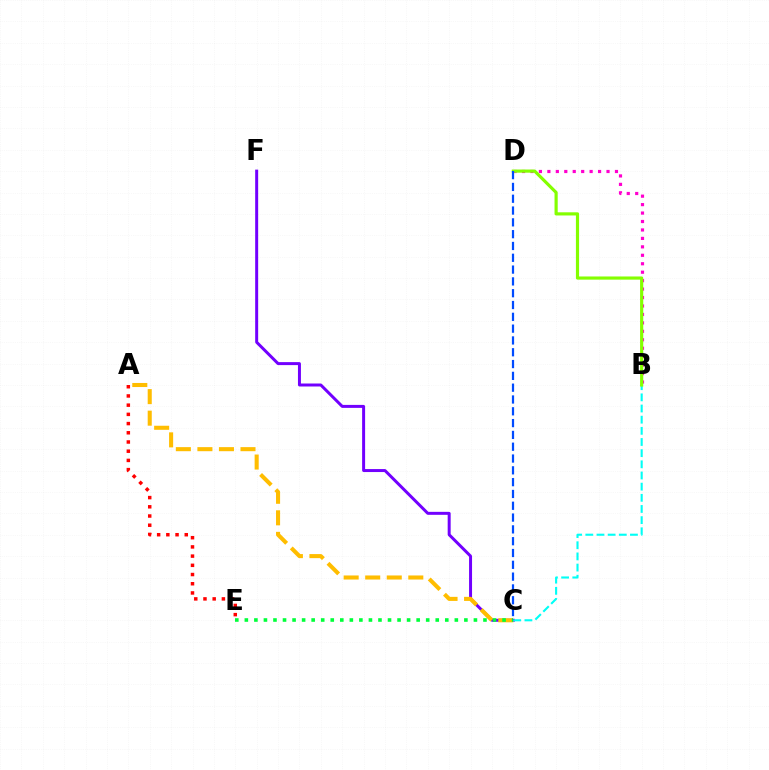{('C', 'F'): [{'color': '#7200ff', 'line_style': 'solid', 'thickness': 2.15}], ('B', 'D'): [{'color': '#ff00cf', 'line_style': 'dotted', 'thickness': 2.3}, {'color': '#84ff00', 'line_style': 'solid', 'thickness': 2.28}], ('A', 'C'): [{'color': '#ffbd00', 'line_style': 'dashed', 'thickness': 2.93}], ('A', 'E'): [{'color': '#ff0000', 'line_style': 'dotted', 'thickness': 2.5}], ('B', 'C'): [{'color': '#00fff6', 'line_style': 'dashed', 'thickness': 1.52}], ('C', 'E'): [{'color': '#00ff39', 'line_style': 'dotted', 'thickness': 2.59}], ('C', 'D'): [{'color': '#004bff', 'line_style': 'dashed', 'thickness': 1.6}]}